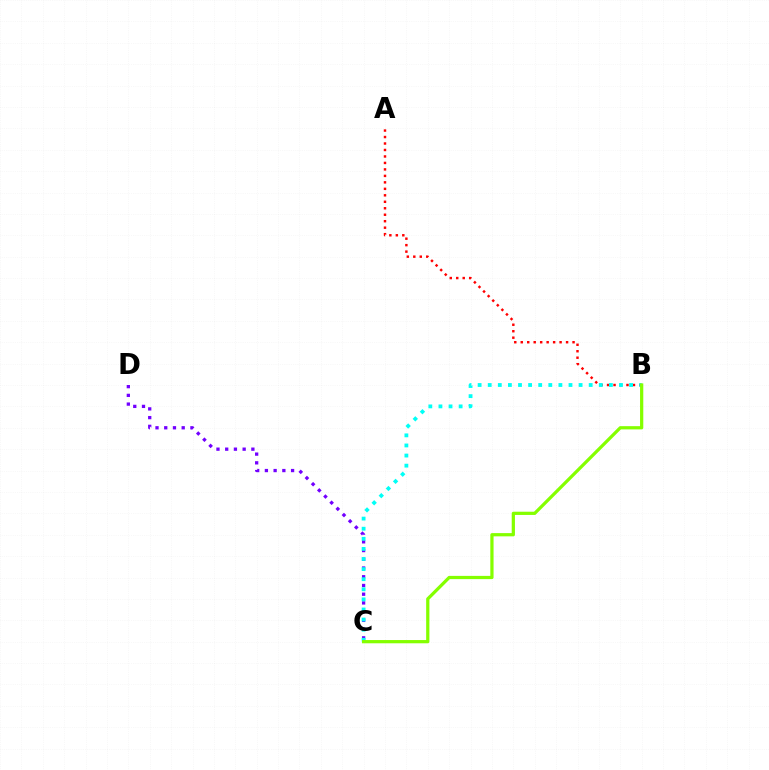{('C', 'D'): [{'color': '#7200ff', 'line_style': 'dotted', 'thickness': 2.37}], ('A', 'B'): [{'color': '#ff0000', 'line_style': 'dotted', 'thickness': 1.76}], ('B', 'C'): [{'color': '#00fff6', 'line_style': 'dotted', 'thickness': 2.74}, {'color': '#84ff00', 'line_style': 'solid', 'thickness': 2.33}]}